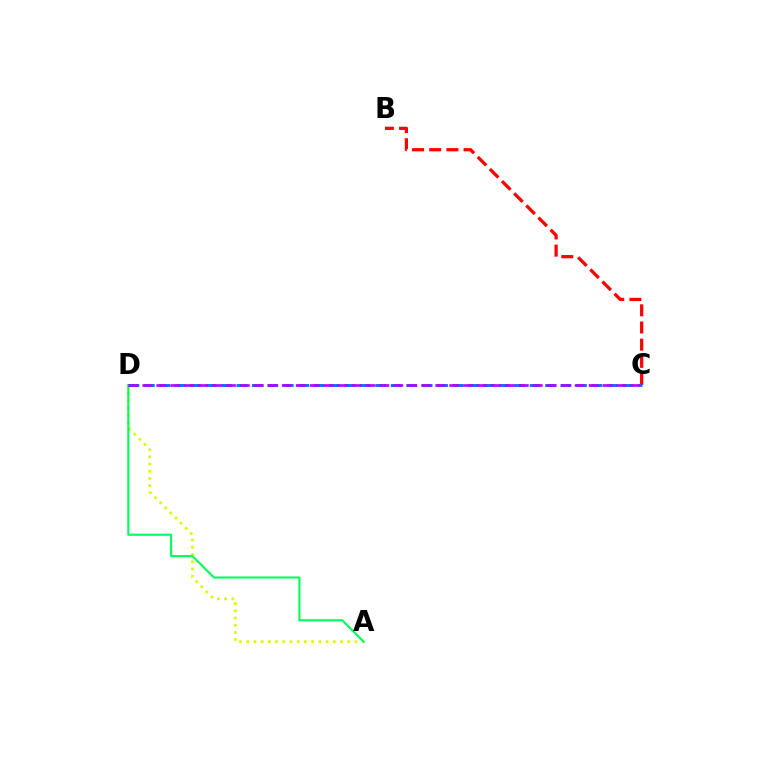{('A', 'D'): [{'color': '#d1ff00', 'line_style': 'dotted', 'thickness': 1.96}, {'color': '#00ff5c', 'line_style': 'solid', 'thickness': 1.53}], ('B', 'C'): [{'color': '#ff0000', 'line_style': 'dashed', 'thickness': 2.33}], ('C', 'D'): [{'color': '#0074ff', 'line_style': 'dashed', 'thickness': 2.1}, {'color': '#b900ff', 'line_style': 'dashed', 'thickness': 1.89}]}